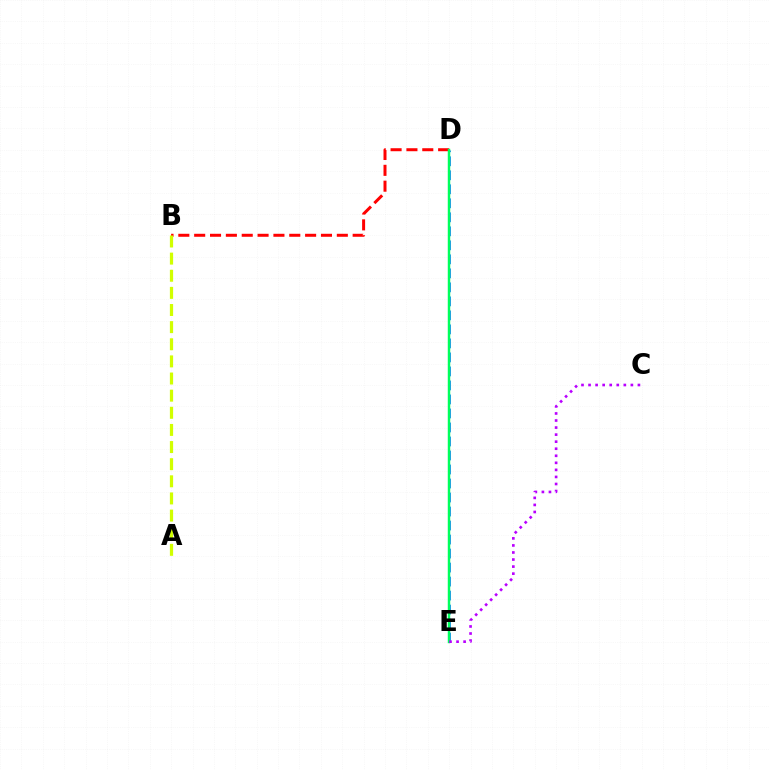{('D', 'E'): [{'color': '#0074ff', 'line_style': 'dashed', 'thickness': 1.9}, {'color': '#00ff5c', 'line_style': 'solid', 'thickness': 1.77}], ('B', 'D'): [{'color': '#ff0000', 'line_style': 'dashed', 'thickness': 2.15}], ('A', 'B'): [{'color': '#d1ff00', 'line_style': 'dashed', 'thickness': 2.33}], ('C', 'E'): [{'color': '#b900ff', 'line_style': 'dotted', 'thickness': 1.92}]}